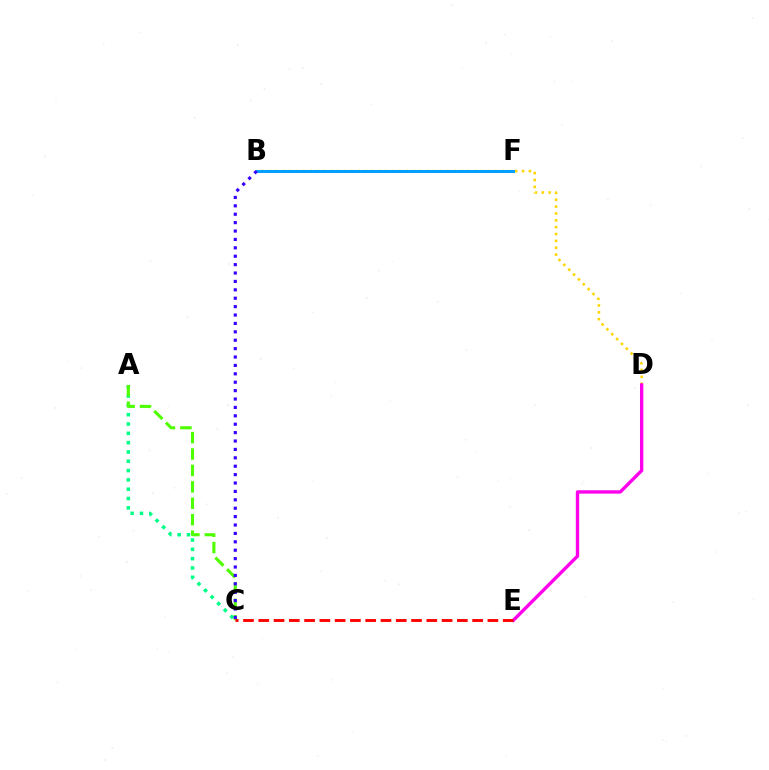{('A', 'C'): [{'color': '#00ff86', 'line_style': 'dotted', 'thickness': 2.53}, {'color': '#4fff00', 'line_style': 'dashed', 'thickness': 2.23}], ('B', 'D'): [{'color': '#ffd500', 'line_style': 'dotted', 'thickness': 1.86}], ('B', 'F'): [{'color': '#009eff', 'line_style': 'solid', 'thickness': 2.14}], ('D', 'E'): [{'color': '#ff00ed', 'line_style': 'solid', 'thickness': 2.42}], ('C', 'E'): [{'color': '#ff0000', 'line_style': 'dashed', 'thickness': 2.08}], ('B', 'C'): [{'color': '#3700ff', 'line_style': 'dotted', 'thickness': 2.28}]}